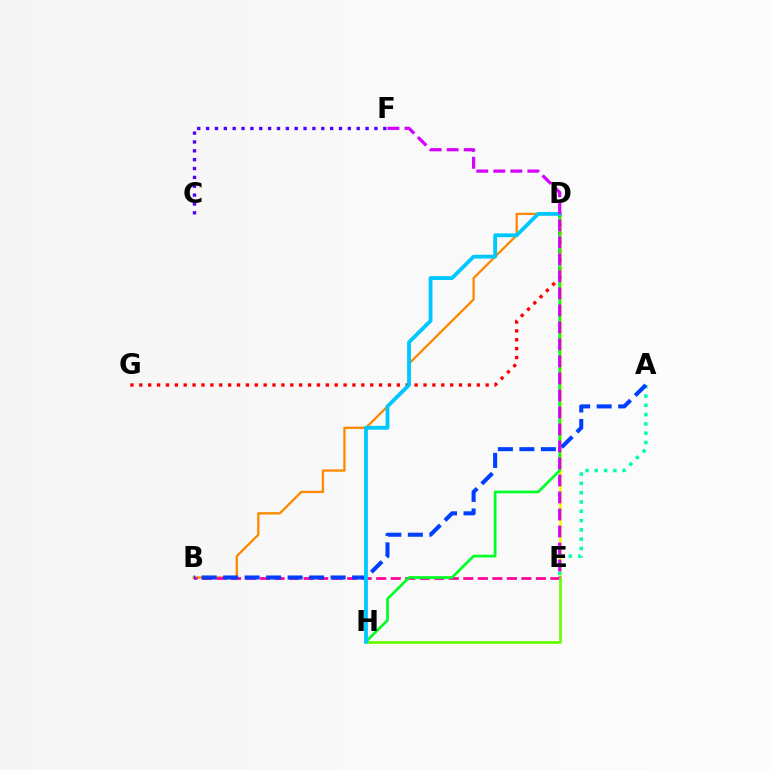{('C', 'F'): [{'color': '#4f00ff', 'line_style': 'dotted', 'thickness': 2.41}], ('B', 'D'): [{'color': '#ff8800', 'line_style': 'solid', 'thickness': 1.66}], ('D', 'E'): [{'color': '#eeff00', 'line_style': 'solid', 'thickness': 1.96}], ('A', 'E'): [{'color': '#00ffaf', 'line_style': 'dotted', 'thickness': 2.52}], ('B', 'E'): [{'color': '#ff00a0', 'line_style': 'dashed', 'thickness': 1.97}], ('A', 'B'): [{'color': '#003fff', 'line_style': 'dashed', 'thickness': 2.92}], ('E', 'H'): [{'color': '#66ff00', 'line_style': 'solid', 'thickness': 1.94}], ('D', 'G'): [{'color': '#ff0000', 'line_style': 'dotted', 'thickness': 2.41}], ('D', 'H'): [{'color': '#00ff27', 'line_style': 'solid', 'thickness': 1.95}, {'color': '#00c7ff', 'line_style': 'solid', 'thickness': 2.76}], ('E', 'F'): [{'color': '#d600ff', 'line_style': 'dashed', 'thickness': 2.31}]}